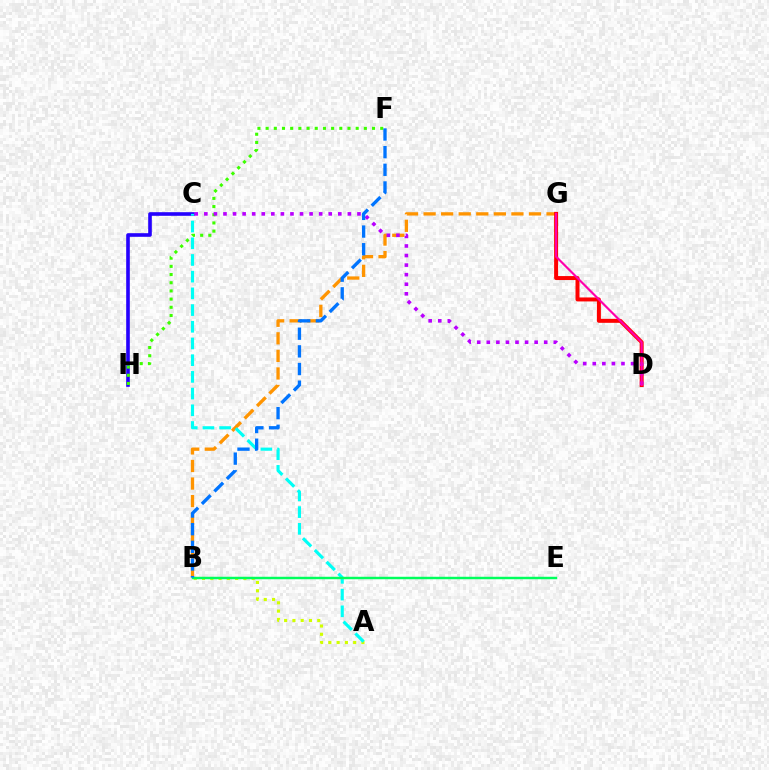{('A', 'B'): [{'color': '#d1ff00', 'line_style': 'dotted', 'thickness': 2.25}], ('C', 'H'): [{'color': '#2500ff', 'line_style': 'solid', 'thickness': 2.6}], ('B', 'G'): [{'color': '#ff9400', 'line_style': 'dashed', 'thickness': 2.39}], ('A', 'C'): [{'color': '#00fff6', 'line_style': 'dashed', 'thickness': 2.27}], ('D', 'G'): [{'color': '#ff0000', 'line_style': 'solid', 'thickness': 2.87}, {'color': '#ff00ac', 'line_style': 'solid', 'thickness': 1.55}], ('B', 'E'): [{'color': '#00ff5c', 'line_style': 'solid', 'thickness': 1.77}], ('F', 'H'): [{'color': '#3dff00', 'line_style': 'dotted', 'thickness': 2.22}], ('C', 'D'): [{'color': '#b900ff', 'line_style': 'dotted', 'thickness': 2.6}], ('B', 'F'): [{'color': '#0074ff', 'line_style': 'dashed', 'thickness': 2.4}]}